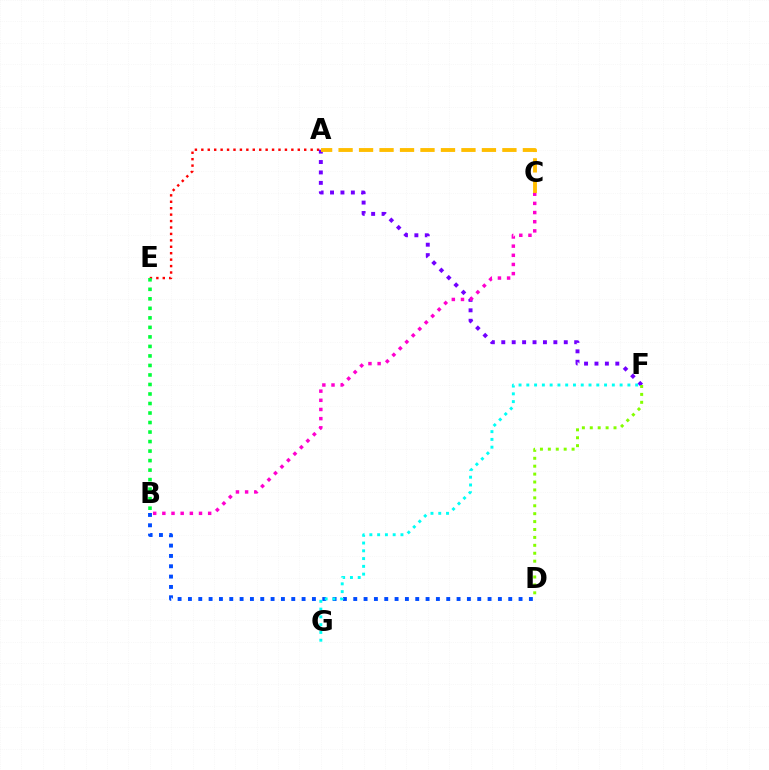{('A', 'E'): [{'color': '#ff0000', 'line_style': 'dotted', 'thickness': 1.75}], ('B', 'E'): [{'color': '#00ff39', 'line_style': 'dotted', 'thickness': 2.59}], ('B', 'D'): [{'color': '#004bff', 'line_style': 'dotted', 'thickness': 2.81}], ('A', 'F'): [{'color': '#7200ff', 'line_style': 'dotted', 'thickness': 2.83}], ('D', 'F'): [{'color': '#84ff00', 'line_style': 'dotted', 'thickness': 2.15}], ('B', 'C'): [{'color': '#ff00cf', 'line_style': 'dotted', 'thickness': 2.49}], ('F', 'G'): [{'color': '#00fff6', 'line_style': 'dotted', 'thickness': 2.11}], ('A', 'C'): [{'color': '#ffbd00', 'line_style': 'dashed', 'thickness': 2.78}]}